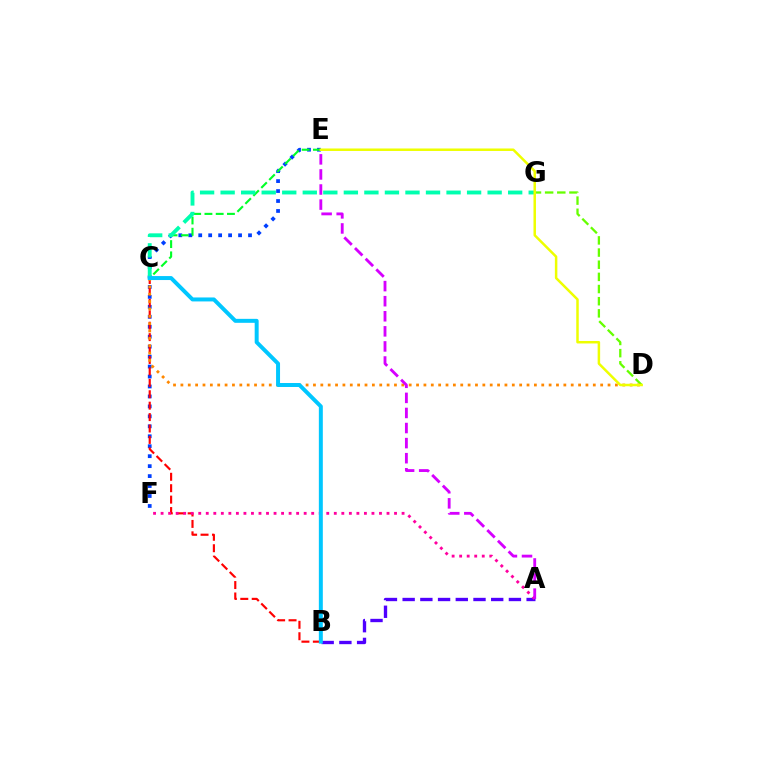{('D', 'G'): [{'color': '#66ff00', 'line_style': 'dashed', 'thickness': 1.65}], ('E', 'F'): [{'color': '#003fff', 'line_style': 'dotted', 'thickness': 2.71}], ('C', 'E'): [{'color': '#00ff27', 'line_style': 'dashed', 'thickness': 1.53}], ('B', 'C'): [{'color': '#ff0000', 'line_style': 'dashed', 'thickness': 1.55}, {'color': '#00c7ff', 'line_style': 'solid', 'thickness': 2.86}], ('C', 'D'): [{'color': '#ff8800', 'line_style': 'dotted', 'thickness': 2.0}], ('A', 'B'): [{'color': '#4f00ff', 'line_style': 'dashed', 'thickness': 2.41}], ('A', 'F'): [{'color': '#ff00a0', 'line_style': 'dotted', 'thickness': 2.05}], ('A', 'E'): [{'color': '#d600ff', 'line_style': 'dashed', 'thickness': 2.05}], ('C', 'G'): [{'color': '#00ffaf', 'line_style': 'dashed', 'thickness': 2.79}], ('D', 'E'): [{'color': '#eeff00', 'line_style': 'solid', 'thickness': 1.8}]}